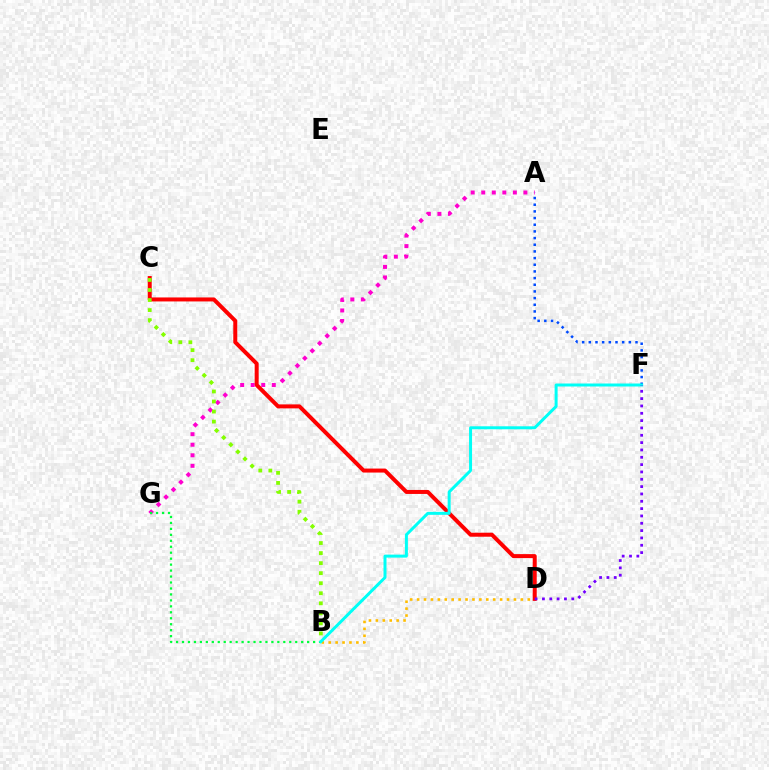{('A', 'G'): [{'color': '#ff00cf', 'line_style': 'dotted', 'thickness': 2.86}], ('B', 'D'): [{'color': '#ffbd00', 'line_style': 'dotted', 'thickness': 1.88}], ('C', 'D'): [{'color': '#ff0000', 'line_style': 'solid', 'thickness': 2.88}], ('B', 'G'): [{'color': '#00ff39', 'line_style': 'dotted', 'thickness': 1.62}], ('B', 'C'): [{'color': '#84ff00', 'line_style': 'dotted', 'thickness': 2.73}], ('A', 'F'): [{'color': '#004bff', 'line_style': 'dotted', 'thickness': 1.81}], ('B', 'F'): [{'color': '#00fff6', 'line_style': 'solid', 'thickness': 2.15}], ('D', 'F'): [{'color': '#7200ff', 'line_style': 'dotted', 'thickness': 1.99}]}